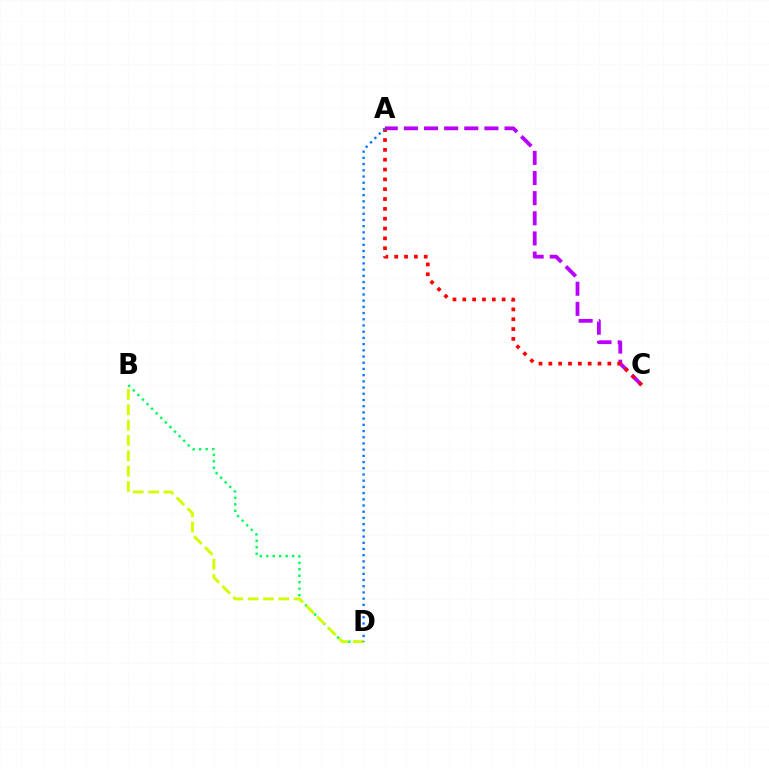{('A', 'C'): [{'color': '#b900ff', 'line_style': 'dashed', 'thickness': 2.73}, {'color': '#ff0000', 'line_style': 'dotted', 'thickness': 2.67}], ('B', 'D'): [{'color': '#00ff5c', 'line_style': 'dotted', 'thickness': 1.76}, {'color': '#d1ff00', 'line_style': 'dashed', 'thickness': 2.09}], ('A', 'D'): [{'color': '#0074ff', 'line_style': 'dotted', 'thickness': 1.69}]}